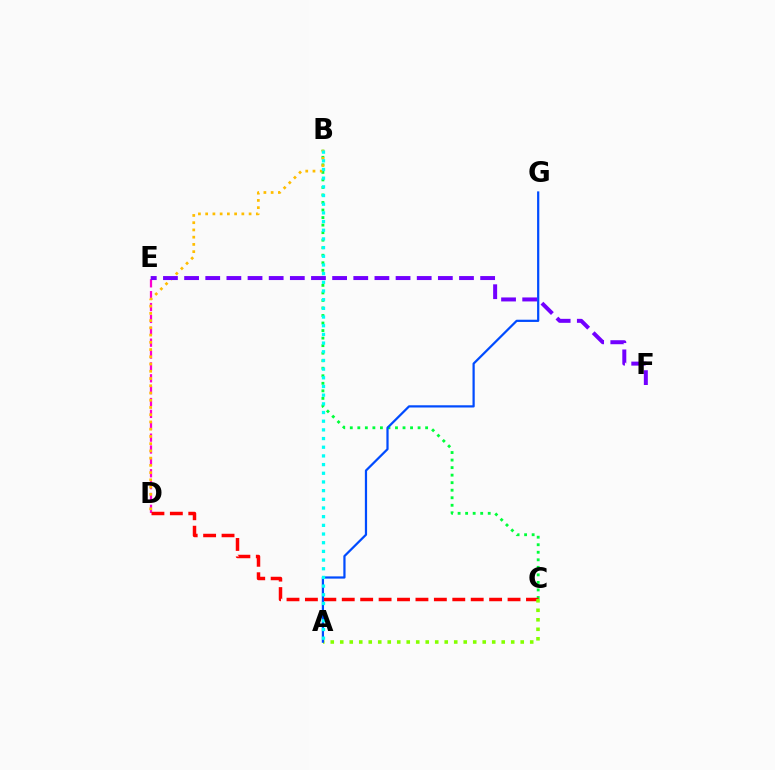{('B', 'C'): [{'color': '#00ff39', 'line_style': 'dotted', 'thickness': 2.05}], ('D', 'E'): [{'color': '#ff00cf', 'line_style': 'dashed', 'thickness': 1.61}], ('B', 'D'): [{'color': '#ffbd00', 'line_style': 'dotted', 'thickness': 1.97}], ('E', 'F'): [{'color': '#7200ff', 'line_style': 'dashed', 'thickness': 2.87}], ('C', 'D'): [{'color': '#ff0000', 'line_style': 'dashed', 'thickness': 2.5}], ('A', 'C'): [{'color': '#84ff00', 'line_style': 'dotted', 'thickness': 2.58}], ('A', 'G'): [{'color': '#004bff', 'line_style': 'solid', 'thickness': 1.6}], ('A', 'B'): [{'color': '#00fff6', 'line_style': 'dotted', 'thickness': 2.36}]}